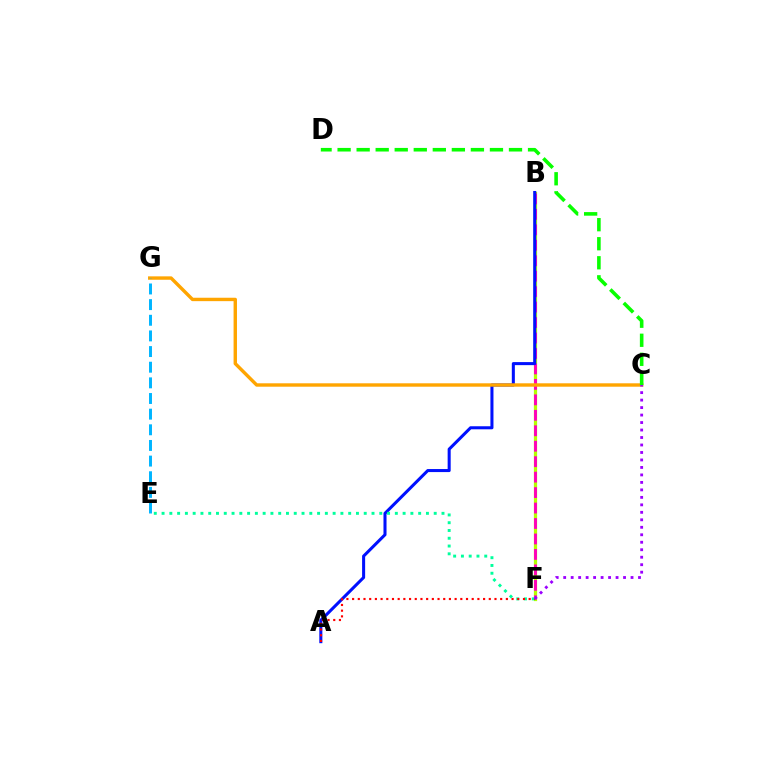{('B', 'F'): [{'color': '#b3ff00', 'line_style': 'solid', 'thickness': 2.33}, {'color': '#ff00bd', 'line_style': 'dashed', 'thickness': 2.1}], ('A', 'B'): [{'color': '#0010ff', 'line_style': 'solid', 'thickness': 2.19}], ('C', 'G'): [{'color': '#ffa500', 'line_style': 'solid', 'thickness': 2.45}], ('C', 'D'): [{'color': '#08ff00', 'line_style': 'dashed', 'thickness': 2.59}], ('E', 'G'): [{'color': '#00b5ff', 'line_style': 'dashed', 'thickness': 2.13}], ('E', 'F'): [{'color': '#00ff9d', 'line_style': 'dotted', 'thickness': 2.11}], ('A', 'F'): [{'color': '#ff0000', 'line_style': 'dotted', 'thickness': 1.55}], ('C', 'F'): [{'color': '#9b00ff', 'line_style': 'dotted', 'thickness': 2.03}]}